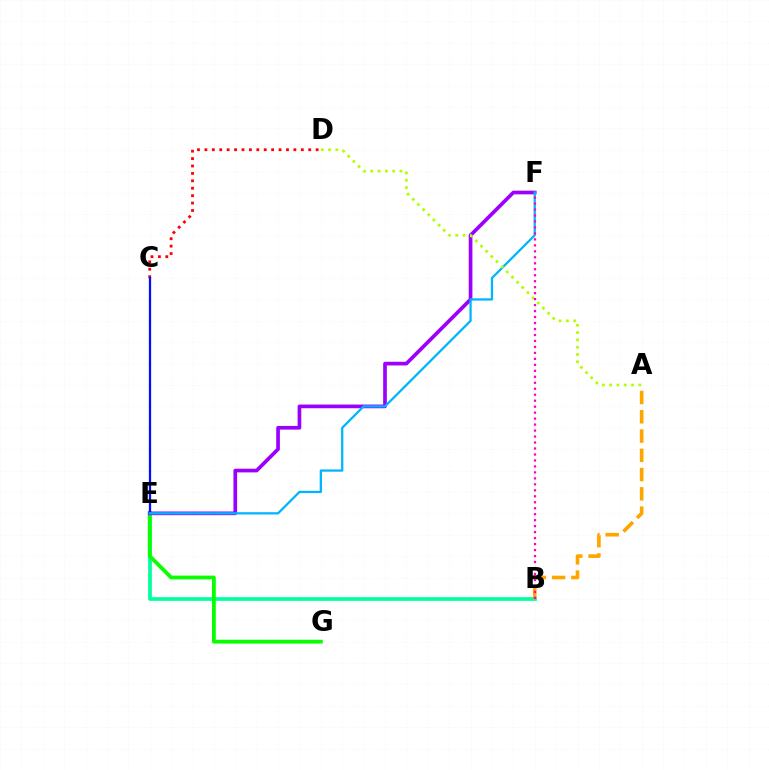{('B', 'E'): [{'color': '#00ff9d', 'line_style': 'solid', 'thickness': 2.68}], ('E', 'G'): [{'color': '#08ff00', 'line_style': 'solid', 'thickness': 2.73}], ('A', 'B'): [{'color': '#ffa500', 'line_style': 'dashed', 'thickness': 2.62}], ('E', 'F'): [{'color': '#9b00ff', 'line_style': 'solid', 'thickness': 2.65}, {'color': '#00b5ff', 'line_style': 'solid', 'thickness': 1.64}], ('C', 'D'): [{'color': '#ff0000', 'line_style': 'dotted', 'thickness': 2.02}], ('C', 'E'): [{'color': '#0010ff', 'line_style': 'solid', 'thickness': 1.63}], ('A', 'D'): [{'color': '#b3ff00', 'line_style': 'dotted', 'thickness': 1.98}], ('B', 'F'): [{'color': '#ff00bd', 'line_style': 'dotted', 'thickness': 1.62}]}